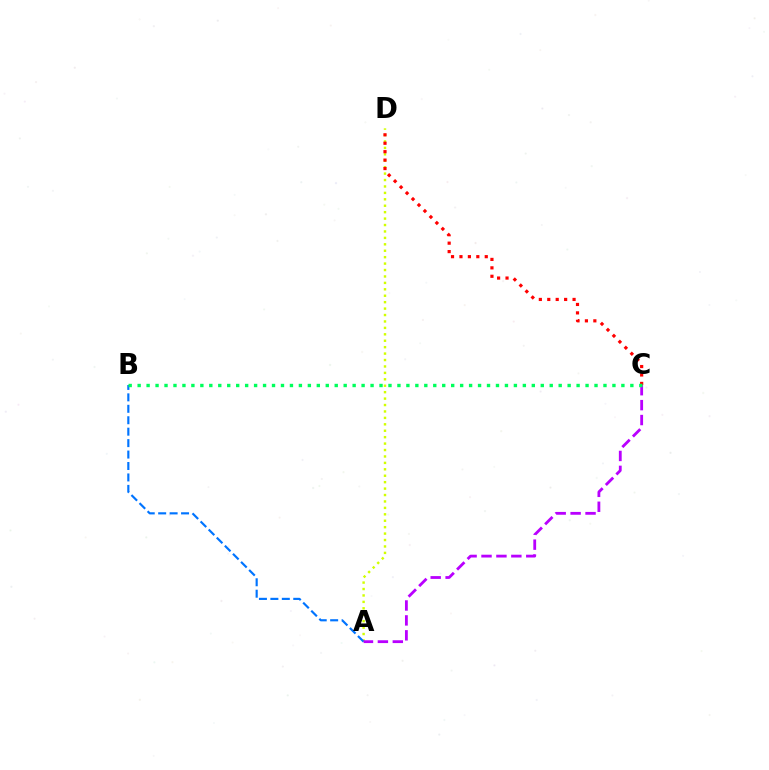{('A', 'D'): [{'color': '#d1ff00', 'line_style': 'dotted', 'thickness': 1.75}], ('A', 'B'): [{'color': '#0074ff', 'line_style': 'dashed', 'thickness': 1.55}], ('C', 'D'): [{'color': '#ff0000', 'line_style': 'dotted', 'thickness': 2.29}], ('A', 'C'): [{'color': '#b900ff', 'line_style': 'dashed', 'thickness': 2.03}], ('B', 'C'): [{'color': '#00ff5c', 'line_style': 'dotted', 'thickness': 2.43}]}